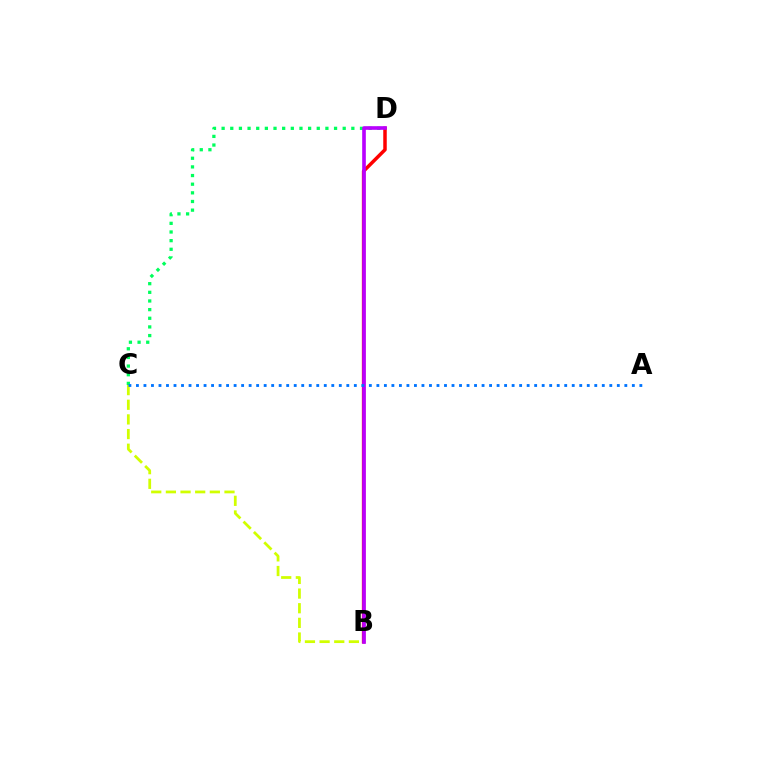{('C', 'D'): [{'color': '#00ff5c', 'line_style': 'dotted', 'thickness': 2.35}], ('B', 'D'): [{'color': '#ff0000', 'line_style': 'solid', 'thickness': 2.51}, {'color': '#b900ff', 'line_style': 'solid', 'thickness': 2.62}], ('B', 'C'): [{'color': '#d1ff00', 'line_style': 'dashed', 'thickness': 1.99}], ('A', 'C'): [{'color': '#0074ff', 'line_style': 'dotted', 'thickness': 2.04}]}